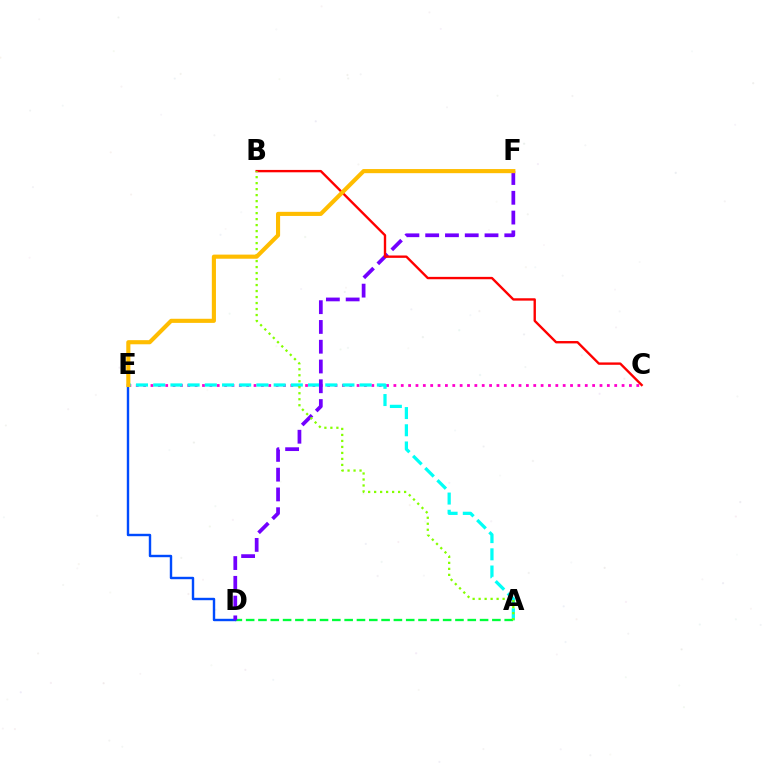{('C', 'E'): [{'color': '#ff00cf', 'line_style': 'dotted', 'thickness': 2.0}], ('A', 'E'): [{'color': '#00fff6', 'line_style': 'dashed', 'thickness': 2.34}], ('A', 'D'): [{'color': '#00ff39', 'line_style': 'dashed', 'thickness': 1.67}], ('D', 'E'): [{'color': '#004bff', 'line_style': 'solid', 'thickness': 1.74}], ('D', 'F'): [{'color': '#7200ff', 'line_style': 'dashed', 'thickness': 2.69}], ('B', 'C'): [{'color': '#ff0000', 'line_style': 'solid', 'thickness': 1.71}], ('A', 'B'): [{'color': '#84ff00', 'line_style': 'dotted', 'thickness': 1.63}], ('E', 'F'): [{'color': '#ffbd00', 'line_style': 'solid', 'thickness': 2.97}]}